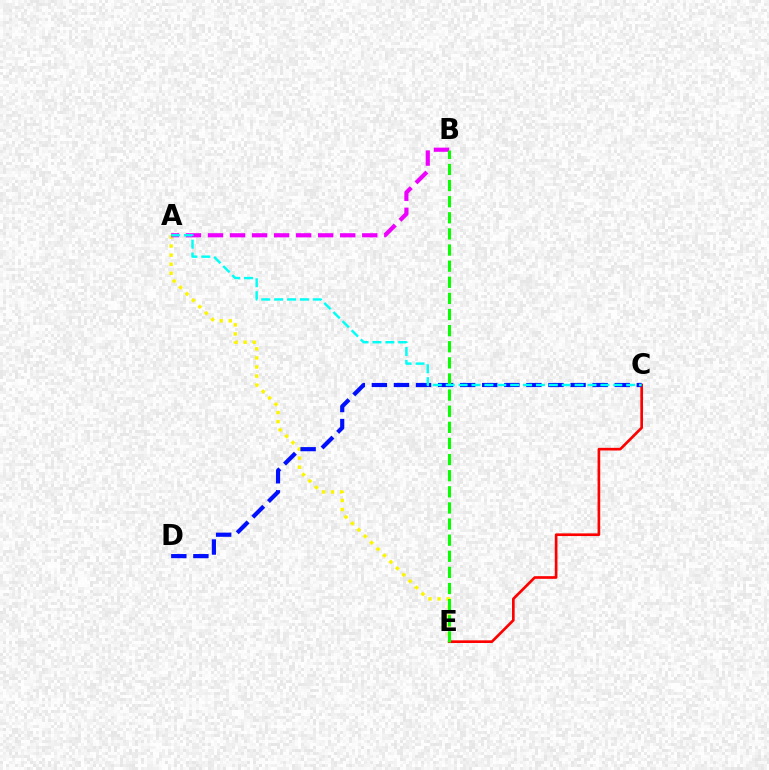{('A', 'E'): [{'color': '#fcf500', 'line_style': 'dotted', 'thickness': 2.46}], ('C', 'E'): [{'color': '#ff0000', 'line_style': 'solid', 'thickness': 1.92}], ('A', 'B'): [{'color': '#ee00ff', 'line_style': 'dashed', 'thickness': 2.99}], ('C', 'D'): [{'color': '#0010ff', 'line_style': 'dashed', 'thickness': 3.0}], ('B', 'E'): [{'color': '#08ff00', 'line_style': 'dashed', 'thickness': 2.19}], ('A', 'C'): [{'color': '#00fff6', 'line_style': 'dashed', 'thickness': 1.75}]}